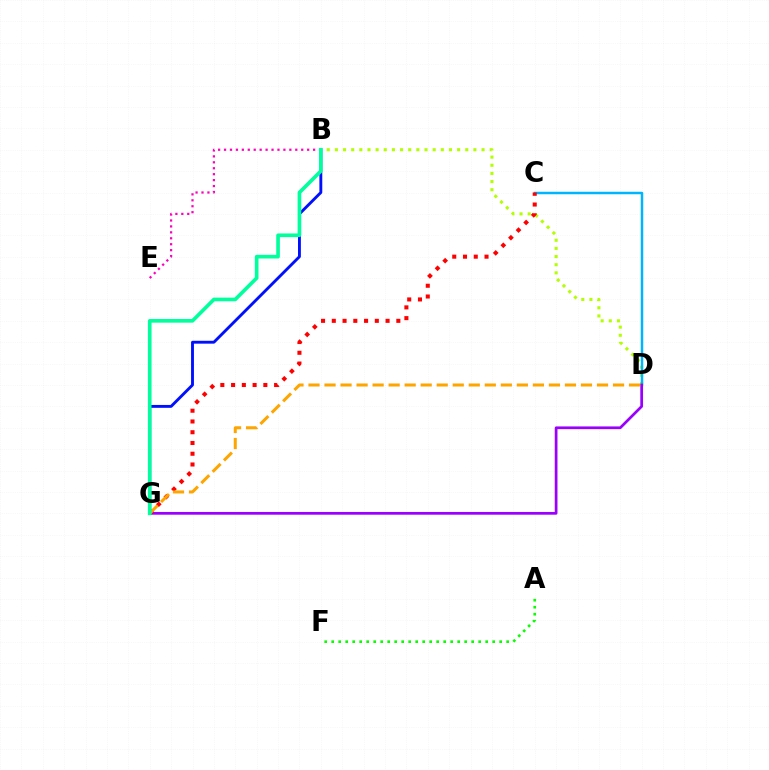{('B', 'D'): [{'color': '#b3ff00', 'line_style': 'dotted', 'thickness': 2.21}], ('C', 'D'): [{'color': '#00b5ff', 'line_style': 'solid', 'thickness': 1.79}], ('B', 'G'): [{'color': '#0010ff', 'line_style': 'solid', 'thickness': 2.07}, {'color': '#00ff9d', 'line_style': 'solid', 'thickness': 2.62}], ('B', 'E'): [{'color': '#ff00bd', 'line_style': 'dotted', 'thickness': 1.61}], ('A', 'F'): [{'color': '#08ff00', 'line_style': 'dotted', 'thickness': 1.9}], ('D', 'G'): [{'color': '#9b00ff', 'line_style': 'solid', 'thickness': 1.97}, {'color': '#ffa500', 'line_style': 'dashed', 'thickness': 2.18}], ('C', 'G'): [{'color': '#ff0000', 'line_style': 'dotted', 'thickness': 2.92}]}